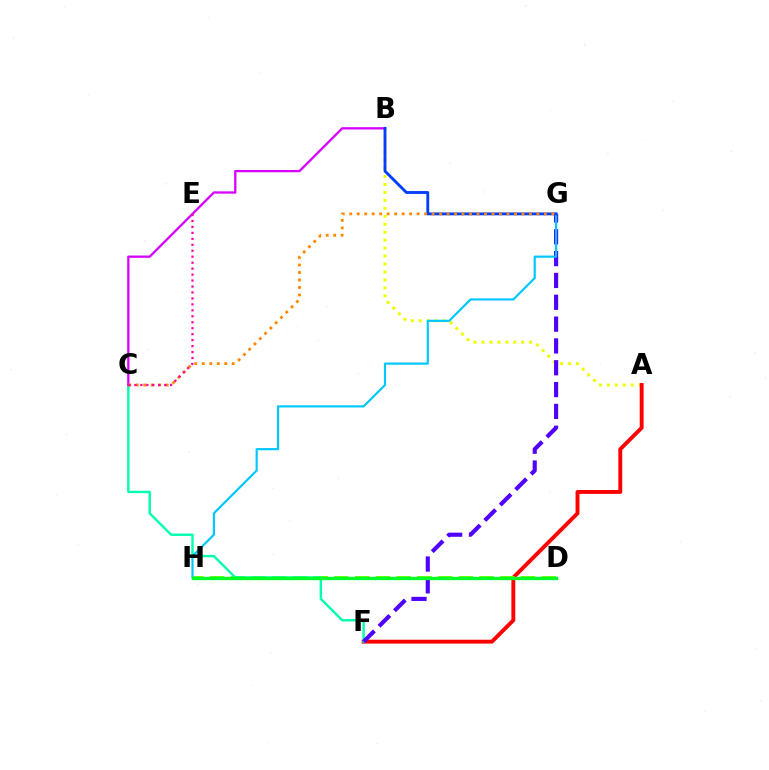{('A', 'B'): [{'color': '#eeff00', 'line_style': 'dotted', 'thickness': 2.16}], ('A', 'F'): [{'color': '#ff0000', 'line_style': 'solid', 'thickness': 2.79}], ('D', 'H'): [{'color': '#66ff00', 'line_style': 'dashed', 'thickness': 2.82}, {'color': '#00ff27', 'line_style': 'solid', 'thickness': 2.38}], ('C', 'F'): [{'color': '#00ffaf', 'line_style': 'solid', 'thickness': 1.73}], ('F', 'G'): [{'color': '#4f00ff', 'line_style': 'dashed', 'thickness': 2.97}], ('B', 'C'): [{'color': '#d600ff', 'line_style': 'solid', 'thickness': 1.65}], ('G', 'H'): [{'color': '#00c7ff', 'line_style': 'solid', 'thickness': 1.57}], ('B', 'G'): [{'color': '#003fff', 'line_style': 'solid', 'thickness': 2.06}], ('C', 'G'): [{'color': '#ff8800', 'line_style': 'dotted', 'thickness': 2.03}], ('C', 'E'): [{'color': '#ff00a0', 'line_style': 'dotted', 'thickness': 1.62}]}